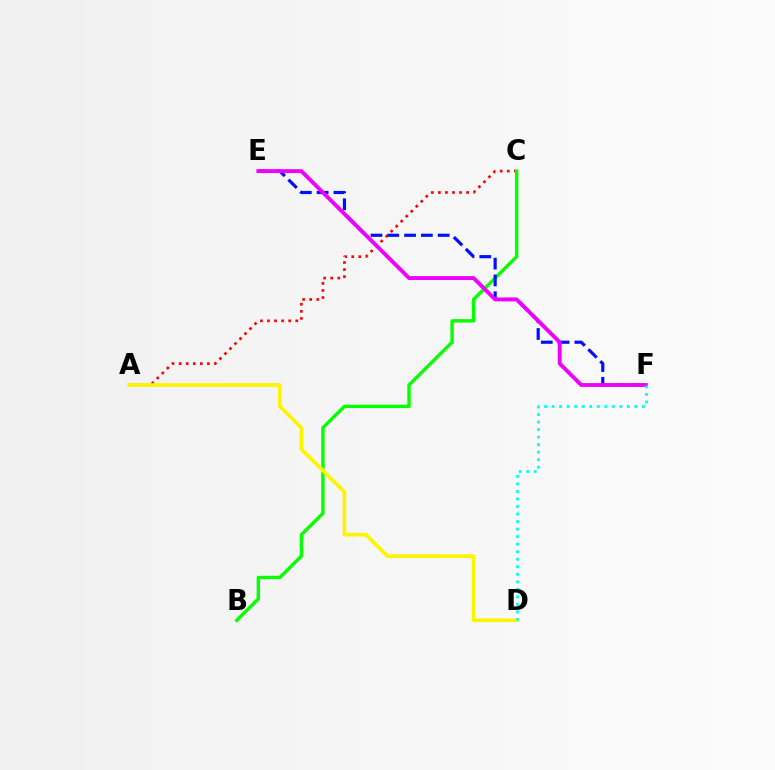{('A', 'C'): [{'color': '#ff0000', 'line_style': 'dotted', 'thickness': 1.92}], ('B', 'C'): [{'color': '#08ff00', 'line_style': 'solid', 'thickness': 2.45}], ('A', 'D'): [{'color': '#fcf500', 'line_style': 'solid', 'thickness': 2.64}], ('E', 'F'): [{'color': '#0010ff', 'line_style': 'dashed', 'thickness': 2.28}, {'color': '#ee00ff', 'line_style': 'solid', 'thickness': 2.79}], ('D', 'F'): [{'color': '#00fff6', 'line_style': 'dotted', 'thickness': 2.05}]}